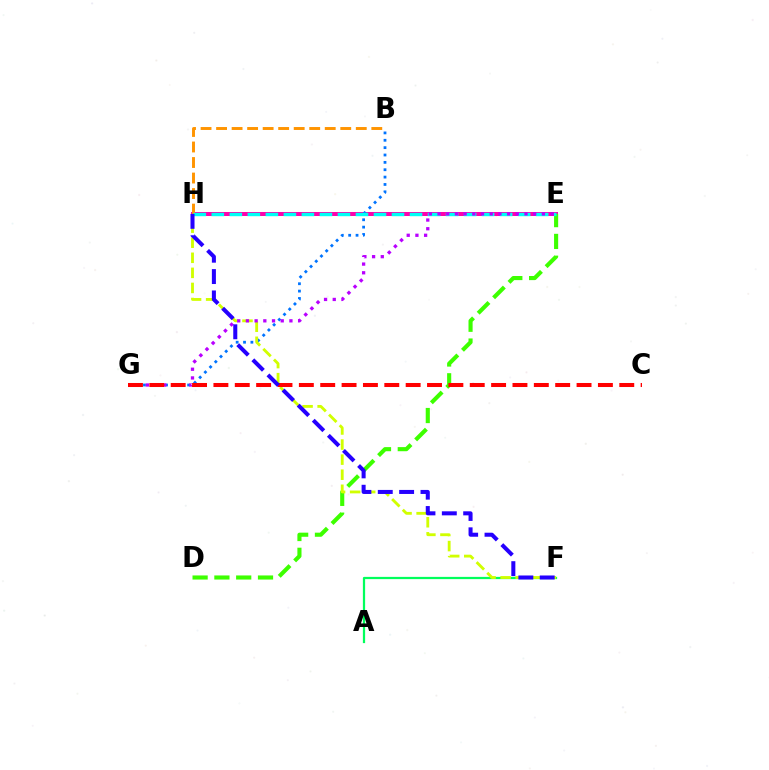{('E', 'H'): [{'color': '#ff00ac', 'line_style': 'solid', 'thickness': 2.88}, {'color': '#00fff6', 'line_style': 'dashed', 'thickness': 2.45}], ('A', 'F'): [{'color': '#00ff5c', 'line_style': 'solid', 'thickness': 1.61}], ('B', 'G'): [{'color': '#0074ff', 'line_style': 'dotted', 'thickness': 2.0}], ('D', 'E'): [{'color': '#3dff00', 'line_style': 'dashed', 'thickness': 2.96}], ('B', 'H'): [{'color': '#ff9400', 'line_style': 'dashed', 'thickness': 2.11}], ('F', 'H'): [{'color': '#d1ff00', 'line_style': 'dashed', 'thickness': 2.05}, {'color': '#2500ff', 'line_style': 'dashed', 'thickness': 2.9}], ('E', 'G'): [{'color': '#b900ff', 'line_style': 'dotted', 'thickness': 2.36}], ('C', 'G'): [{'color': '#ff0000', 'line_style': 'dashed', 'thickness': 2.9}]}